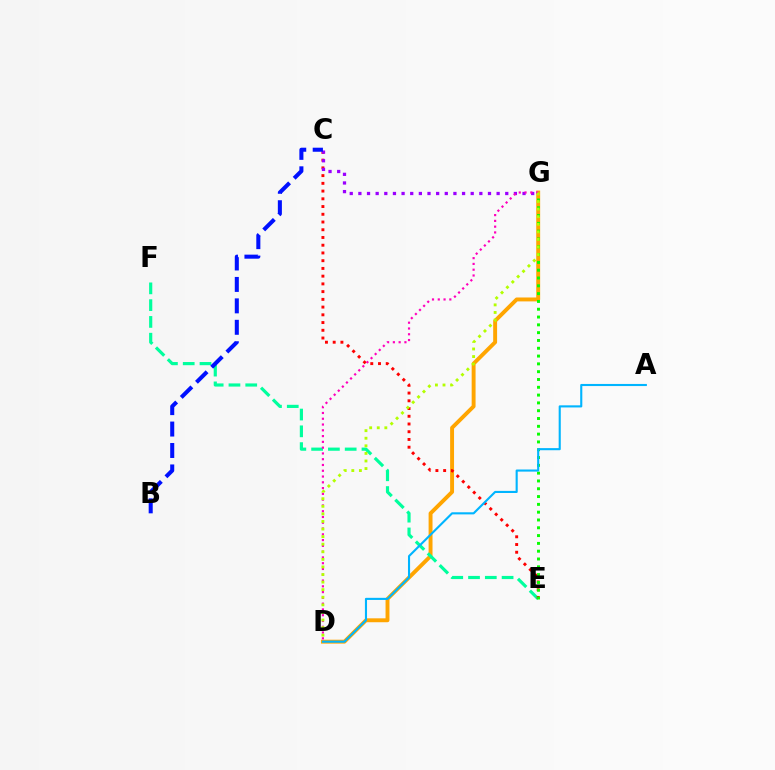{('D', 'G'): [{'color': '#ffa500', 'line_style': 'solid', 'thickness': 2.81}, {'color': '#ff00bd', 'line_style': 'dotted', 'thickness': 1.57}, {'color': '#b3ff00', 'line_style': 'dotted', 'thickness': 2.06}], ('E', 'F'): [{'color': '#00ff9d', 'line_style': 'dashed', 'thickness': 2.28}], ('C', 'E'): [{'color': '#ff0000', 'line_style': 'dotted', 'thickness': 2.1}], ('C', 'G'): [{'color': '#9b00ff', 'line_style': 'dotted', 'thickness': 2.35}], ('B', 'C'): [{'color': '#0010ff', 'line_style': 'dashed', 'thickness': 2.91}], ('E', 'G'): [{'color': '#08ff00', 'line_style': 'dotted', 'thickness': 2.12}], ('A', 'D'): [{'color': '#00b5ff', 'line_style': 'solid', 'thickness': 1.52}]}